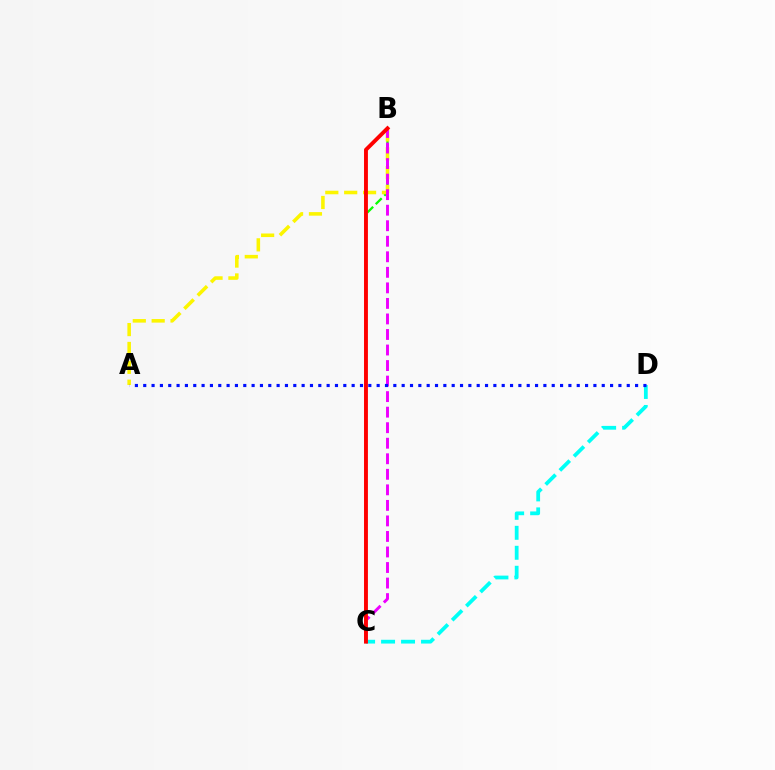{('B', 'C'): [{'color': '#08ff00', 'line_style': 'dashed', 'thickness': 1.64}, {'color': '#ee00ff', 'line_style': 'dashed', 'thickness': 2.11}, {'color': '#ff0000', 'line_style': 'solid', 'thickness': 2.8}], ('A', 'B'): [{'color': '#fcf500', 'line_style': 'dashed', 'thickness': 2.56}], ('C', 'D'): [{'color': '#00fff6', 'line_style': 'dashed', 'thickness': 2.71}], ('A', 'D'): [{'color': '#0010ff', 'line_style': 'dotted', 'thickness': 2.27}]}